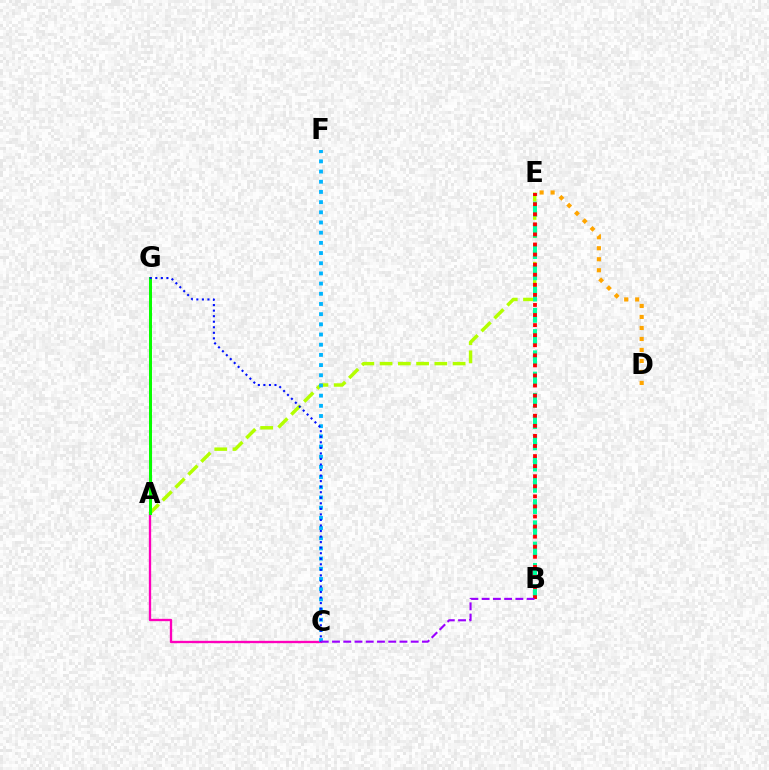{('A', 'C'): [{'color': '#ff00bd', 'line_style': 'solid', 'thickness': 1.68}], ('A', 'E'): [{'color': '#b3ff00', 'line_style': 'dashed', 'thickness': 2.48}], ('D', 'E'): [{'color': '#ffa500', 'line_style': 'dotted', 'thickness': 2.99}], ('B', 'E'): [{'color': '#00ff9d', 'line_style': 'dashed', 'thickness': 2.89}, {'color': '#ff0000', 'line_style': 'dotted', 'thickness': 2.74}], ('A', 'G'): [{'color': '#08ff00', 'line_style': 'solid', 'thickness': 2.16}], ('C', 'F'): [{'color': '#00b5ff', 'line_style': 'dotted', 'thickness': 2.77}], ('C', 'G'): [{'color': '#0010ff', 'line_style': 'dotted', 'thickness': 1.51}], ('B', 'C'): [{'color': '#9b00ff', 'line_style': 'dashed', 'thickness': 1.53}]}